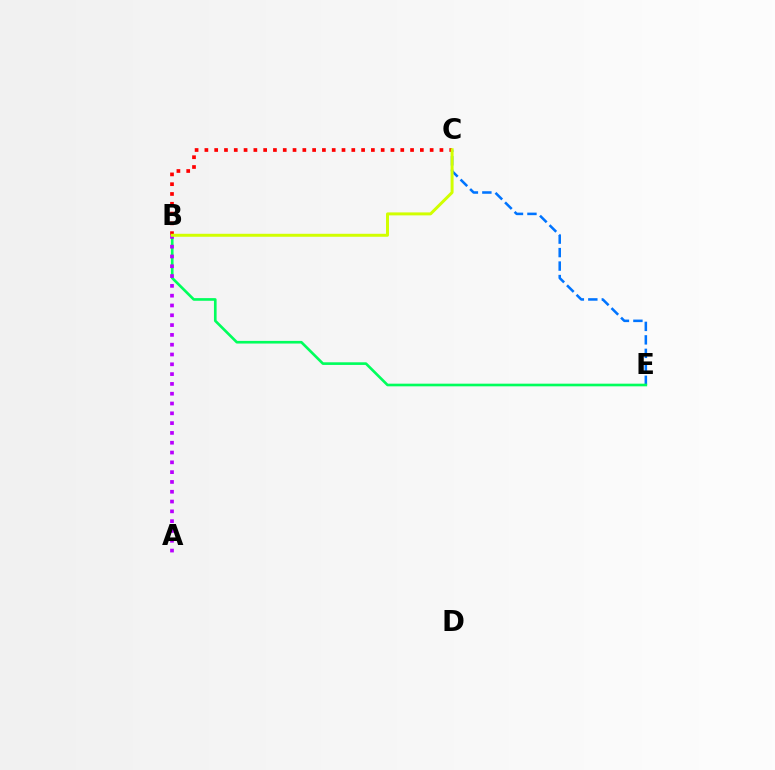{('C', 'E'): [{'color': '#0074ff', 'line_style': 'dashed', 'thickness': 1.83}], ('B', 'E'): [{'color': '#00ff5c', 'line_style': 'solid', 'thickness': 1.91}], ('B', 'C'): [{'color': '#ff0000', 'line_style': 'dotted', 'thickness': 2.66}, {'color': '#d1ff00', 'line_style': 'solid', 'thickness': 2.14}], ('A', 'B'): [{'color': '#b900ff', 'line_style': 'dotted', 'thickness': 2.66}]}